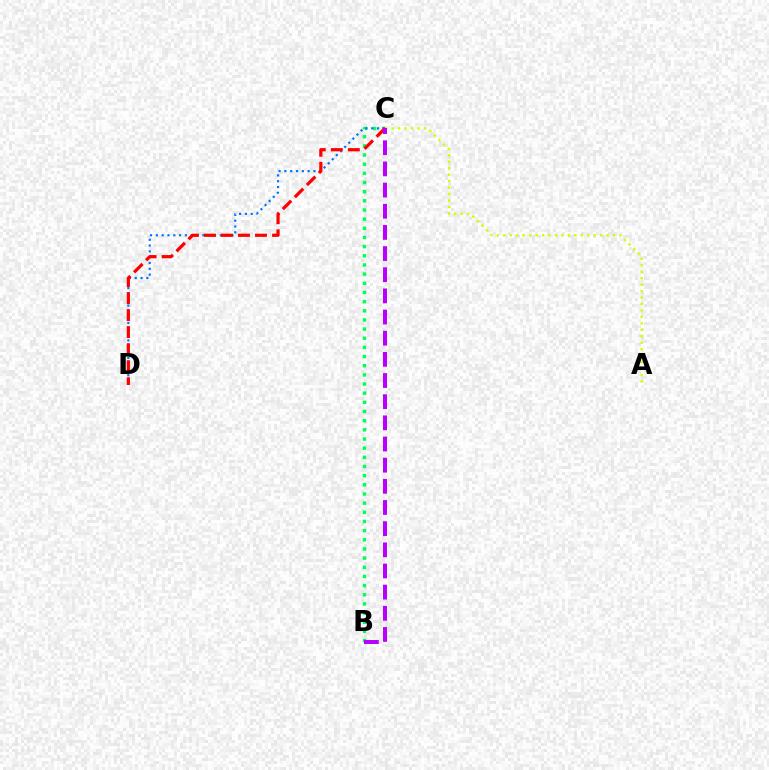{('B', 'C'): [{'color': '#00ff5c', 'line_style': 'dotted', 'thickness': 2.49}, {'color': '#b900ff', 'line_style': 'dashed', 'thickness': 2.87}], ('C', 'D'): [{'color': '#0074ff', 'line_style': 'dotted', 'thickness': 1.58}, {'color': '#ff0000', 'line_style': 'dashed', 'thickness': 2.31}], ('A', 'C'): [{'color': '#d1ff00', 'line_style': 'dotted', 'thickness': 1.75}]}